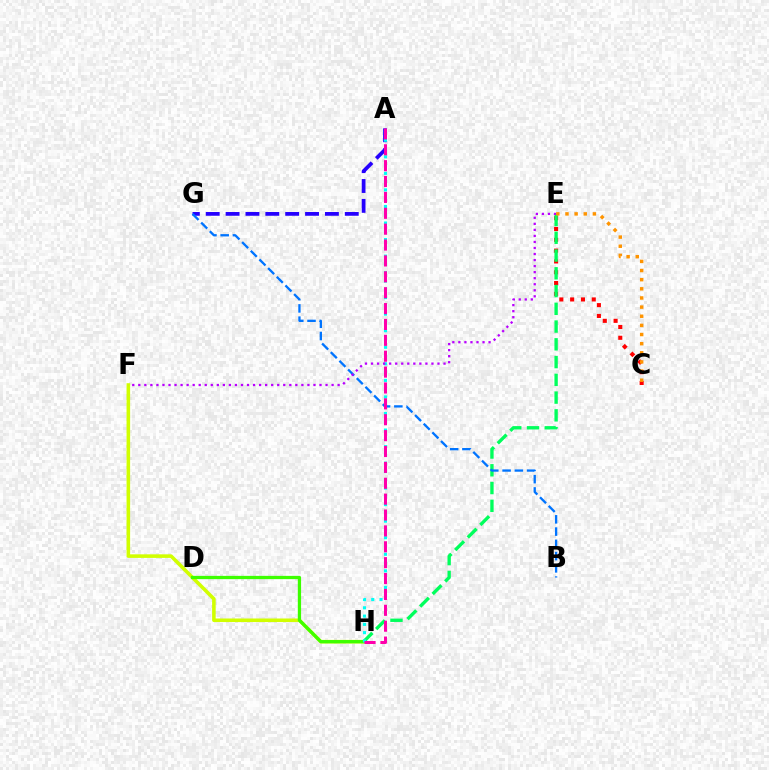{('A', 'G'): [{'color': '#2500ff', 'line_style': 'dashed', 'thickness': 2.7}], ('C', 'E'): [{'color': '#ff0000', 'line_style': 'dotted', 'thickness': 2.94}, {'color': '#ff9400', 'line_style': 'dotted', 'thickness': 2.48}], ('F', 'H'): [{'color': '#d1ff00', 'line_style': 'solid', 'thickness': 2.57}], ('E', 'H'): [{'color': '#00ff5c', 'line_style': 'dashed', 'thickness': 2.41}], ('D', 'H'): [{'color': '#3dff00', 'line_style': 'solid', 'thickness': 2.35}], ('A', 'H'): [{'color': '#00fff6', 'line_style': 'dotted', 'thickness': 2.25}, {'color': '#ff00ac', 'line_style': 'dashed', 'thickness': 2.16}], ('B', 'G'): [{'color': '#0074ff', 'line_style': 'dashed', 'thickness': 1.66}], ('E', 'F'): [{'color': '#b900ff', 'line_style': 'dotted', 'thickness': 1.64}]}